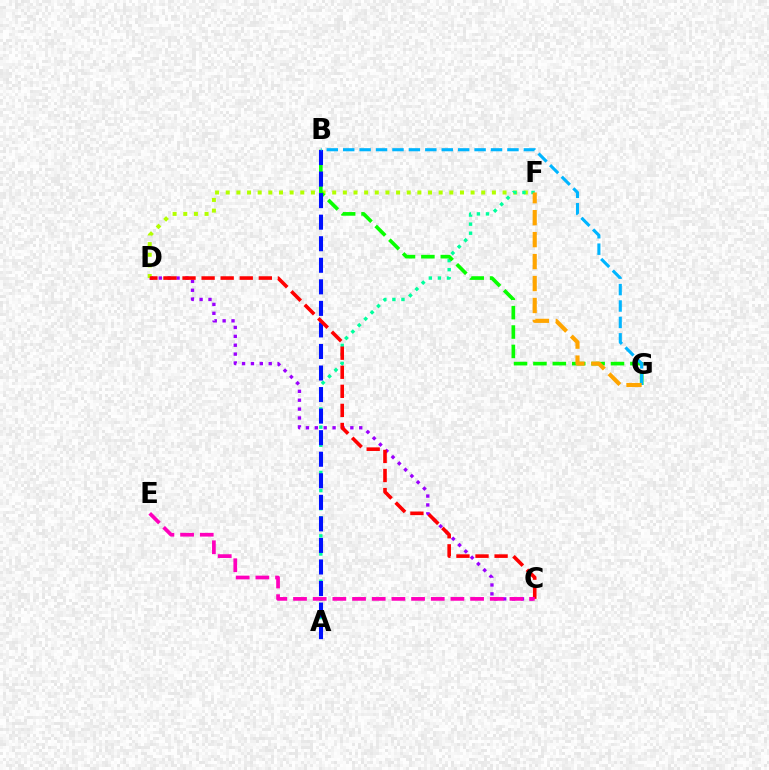{('C', 'D'): [{'color': '#9b00ff', 'line_style': 'dotted', 'thickness': 2.41}, {'color': '#ff0000', 'line_style': 'dashed', 'thickness': 2.59}], ('D', 'F'): [{'color': '#b3ff00', 'line_style': 'dotted', 'thickness': 2.89}], ('A', 'F'): [{'color': '#00ff9d', 'line_style': 'dotted', 'thickness': 2.46}], ('B', 'G'): [{'color': '#08ff00', 'line_style': 'dashed', 'thickness': 2.63}, {'color': '#00b5ff', 'line_style': 'dashed', 'thickness': 2.23}], ('A', 'B'): [{'color': '#0010ff', 'line_style': 'dashed', 'thickness': 2.93}], ('F', 'G'): [{'color': '#ffa500', 'line_style': 'dashed', 'thickness': 2.98}], ('C', 'E'): [{'color': '#ff00bd', 'line_style': 'dashed', 'thickness': 2.67}]}